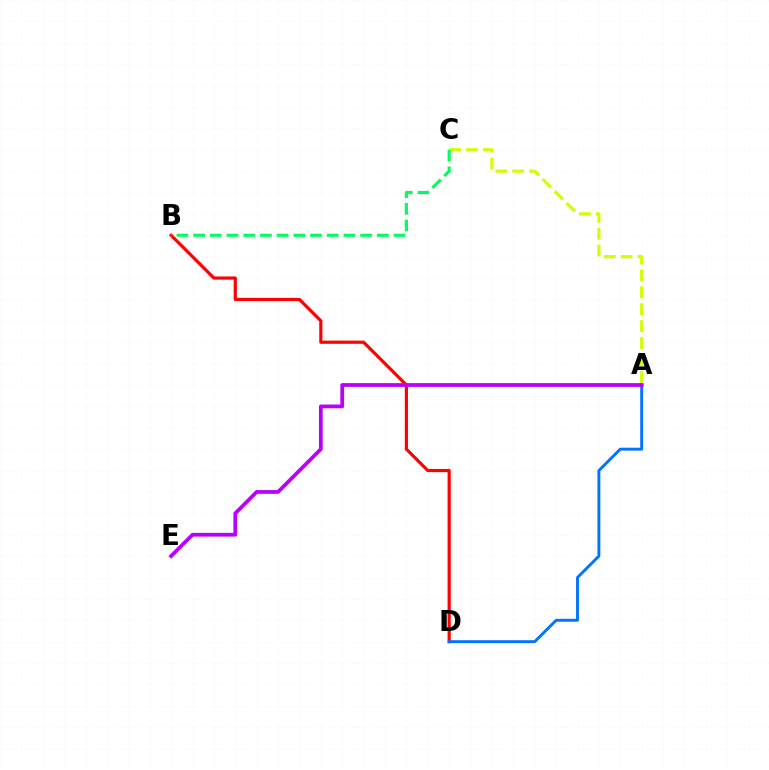{('A', 'C'): [{'color': '#d1ff00', 'line_style': 'dashed', 'thickness': 2.3}], ('B', 'D'): [{'color': '#ff0000', 'line_style': 'solid', 'thickness': 2.29}], ('B', 'C'): [{'color': '#00ff5c', 'line_style': 'dashed', 'thickness': 2.27}], ('A', 'D'): [{'color': '#0074ff', 'line_style': 'solid', 'thickness': 2.09}], ('A', 'E'): [{'color': '#b900ff', 'line_style': 'solid', 'thickness': 2.7}]}